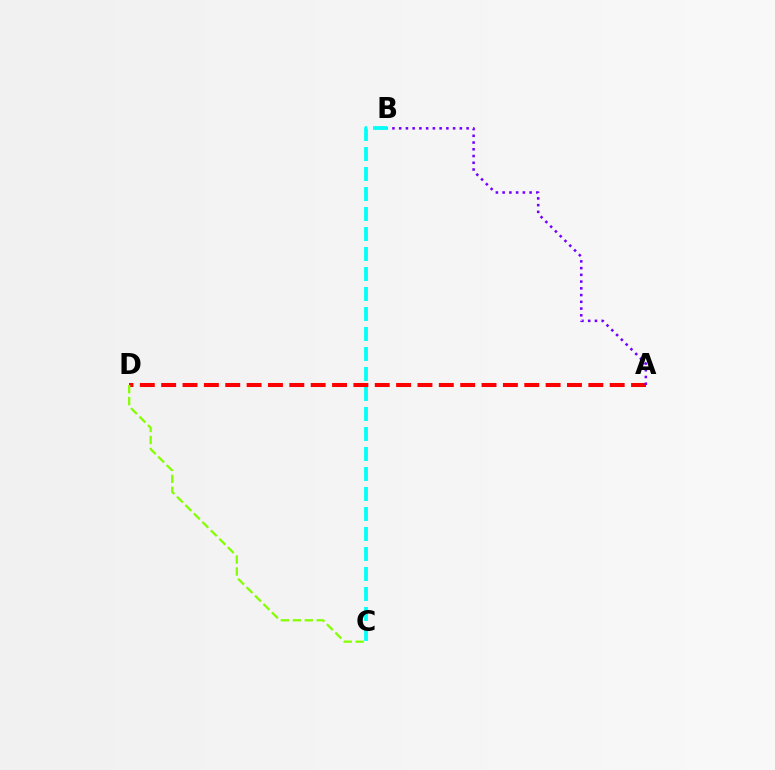{('A', 'D'): [{'color': '#ff0000', 'line_style': 'dashed', 'thickness': 2.9}], ('C', 'D'): [{'color': '#84ff00', 'line_style': 'dashed', 'thickness': 1.62}], ('A', 'B'): [{'color': '#7200ff', 'line_style': 'dotted', 'thickness': 1.83}], ('B', 'C'): [{'color': '#00fff6', 'line_style': 'dashed', 'thickness': 2.72}]}